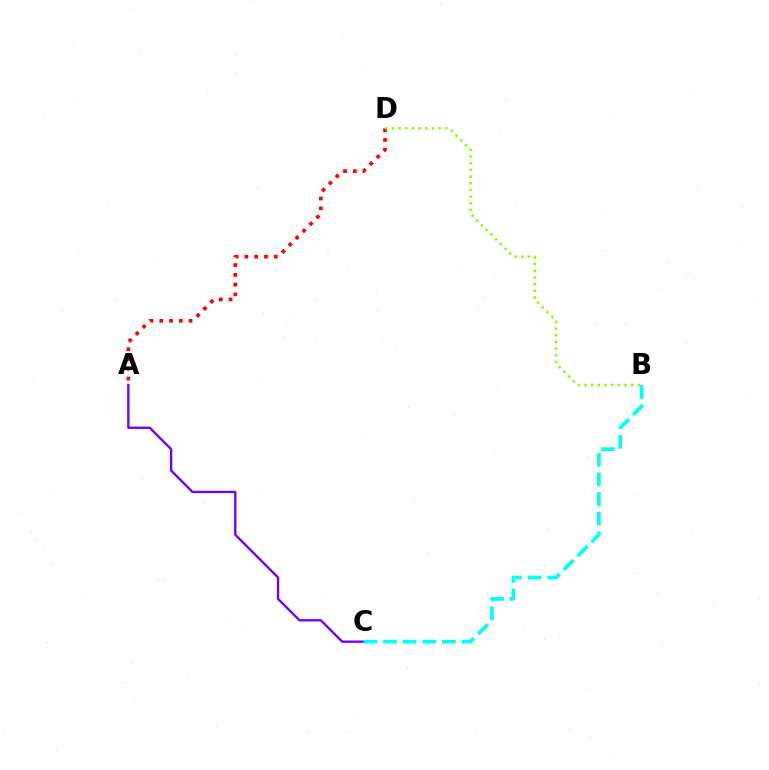{('A', 'C'): [{'color': '#7200ff', 'line_style': 'solid', 'thickness': 1.69}], ('A', 'D'): [{'color': '#ff0000', 'line_style': 'dotted', 'thickness': 2.65}], ('B', 'C'): [{'color': '#00fff6', 'line_style': 'dashed', 'thickness': 2.67}], ('B', 'D'): [{'color': '#84ff00', 'line_style': 'dotted', 'thickness': 1.81}]}